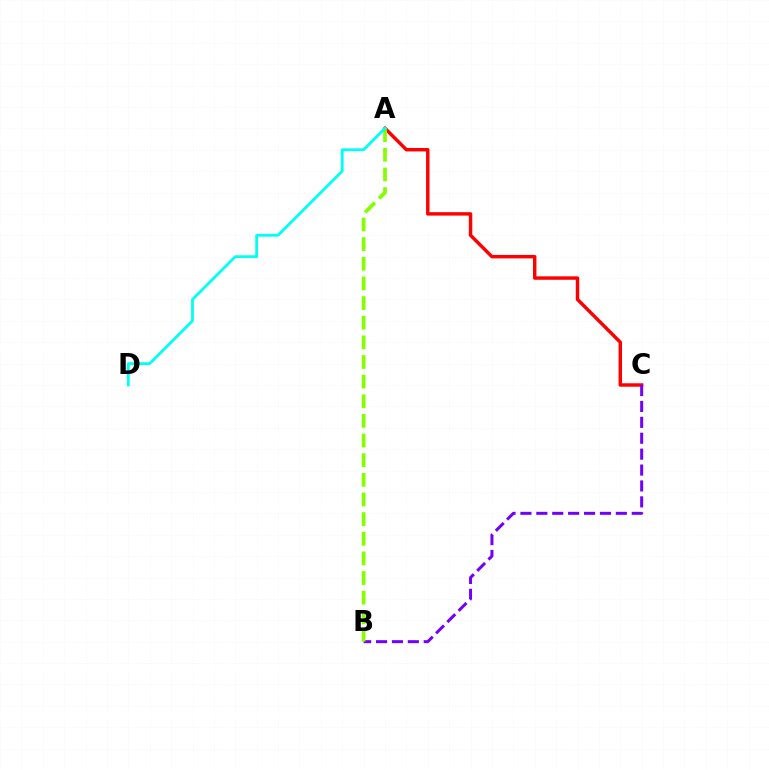{('A', 'C'): [{'color': '#ff0000', 'line_style': 'solid', 'thickness': 2.47}], ('B', 'C'): [{'color': '#7200ff', 'line_style': 'dashed', 'thickness': 2.16}], ('A', 'B'): [{'color': '#84ff00', 'line_style': 'dashed', 'thickness': 2.67}], ('A', 'D'): [{'color': '#00fff6', 'line_style': 'solid', 'thickness': 2.02}]}